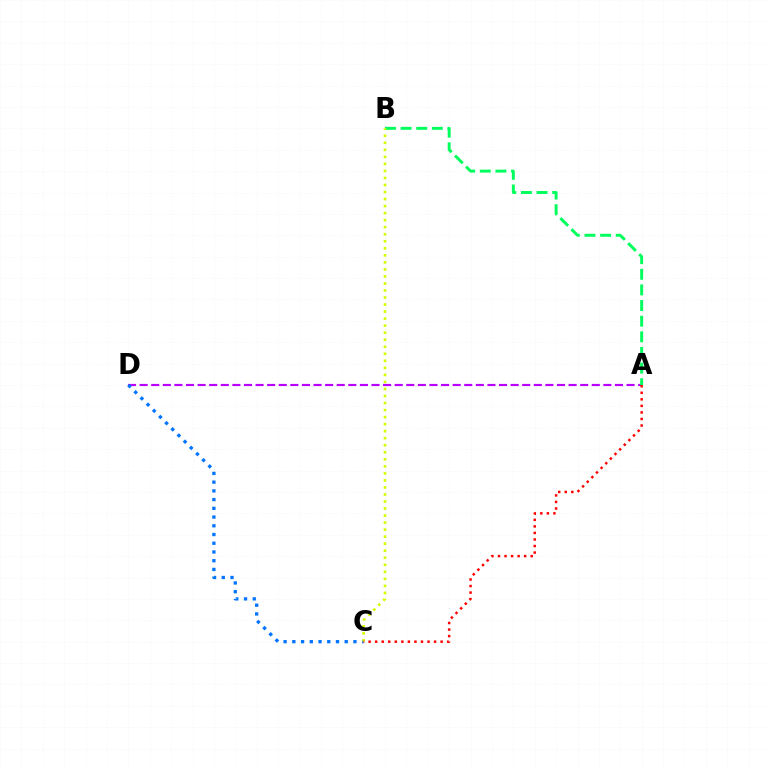{('A', 'D'): [{'color': '#b900ff', 'line_style': 'dashed', 'thickness': 1.57}], ('A', 'B'): [{'color': '#00ff5c', 'line_style': 'dashed', 'thickness': 2.12}], ('C', 'D'): [{'color': '#0074ff', 'line_style': 'dotted', 'thickness': 2.37}], ('B', 'C'): [{'color': '#d1ff00', 'line_style': 'dotted', 'thickness': 1.91}], ('A', 'C'): [{'color': '#ff0000', 'line_style': 'dotted', 'thickness': 1.78}]}